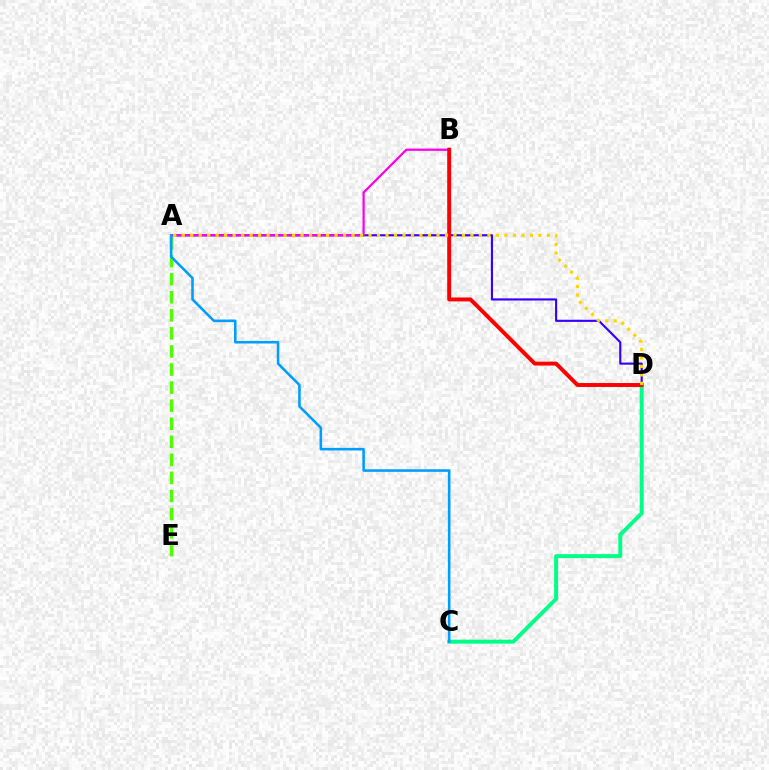{('C', 'D'): [{'color': '#00ff86', 'line_style': 'solid', 'thickness': 2.85}], ('A', 'D'): [{'color': '#3700ff', 'line_style': 'solid', 'thickness': 1.54}, {'color': '#ffd500', 'line_style': 'dotted', 'thickness': 2.31}], ('A', 'B'): [{'color': '#ff00ed', 'line_style': 'solid', 'thickness': 1.63}], ('B', 'D'): [{'color': '#ff0000', 'line_style': 'solid', 'thickness': 2.83}], ('A', 'E'): [{'color': '#4fff00', 'line_style': 'dashed', 'thickness': 2.45}], ('A', 'C'): [{'color': '#009eff', 'line_style': 'solid', 'thickness': 1.85}]}